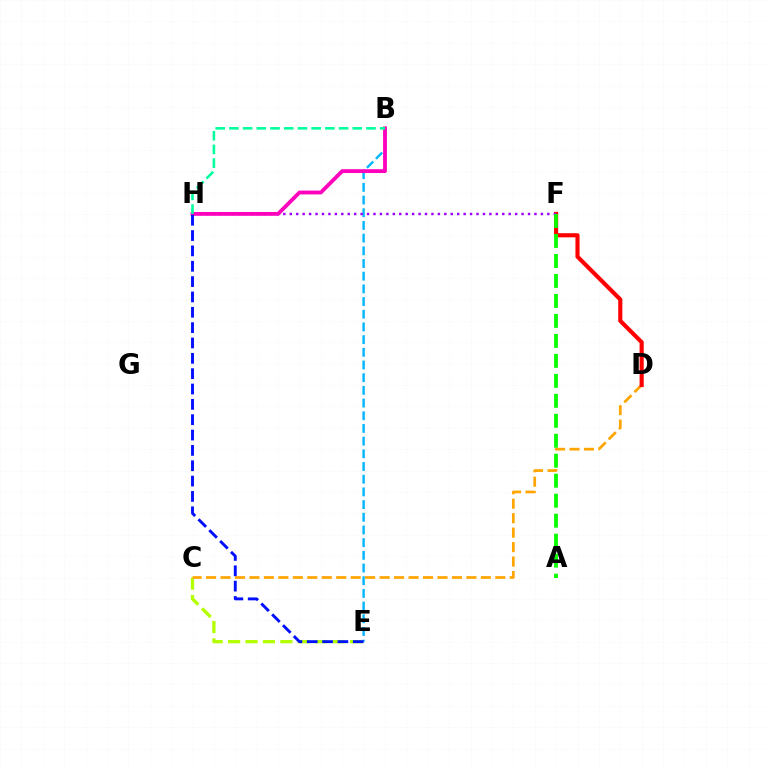{('C', 'E'): [{'color': '#b3ff00', 'line_style': 'dashed', 'thickness': 2.37}], ('C', 'D'): [{'color': '#ffa500', 'line_style': 'dashed', 'thickness': 1.96}], ('B', 'E'): [{'color': '#00b5ff', 'line_style': 'dashed', 'thickness': 1.72}], ('D', 'F'): [{'color': '#ff0000', 'line_style': 'solid', 'thickness': 2.97}], ('F', 'H'): [{'color': '#9b00ff', 'line_style': 'dotted', 'thickness': 1.75}], ('B', 'H'): [{'color': '#ff00bd', 'line_style': 'solid', 'thickness': 2.76}, {'color': '#00ff9d', 'line_style': 'dashed', 'thickness': 1.86}], ('E', 'H'): [{'color': '#0010ff', 'line_style': 'dashed', 'thickness': 2.08}], ('A', 'F'): [{'color': '#08ff00', 'line_style': 'dashed', 'thickness': 2.71}]}